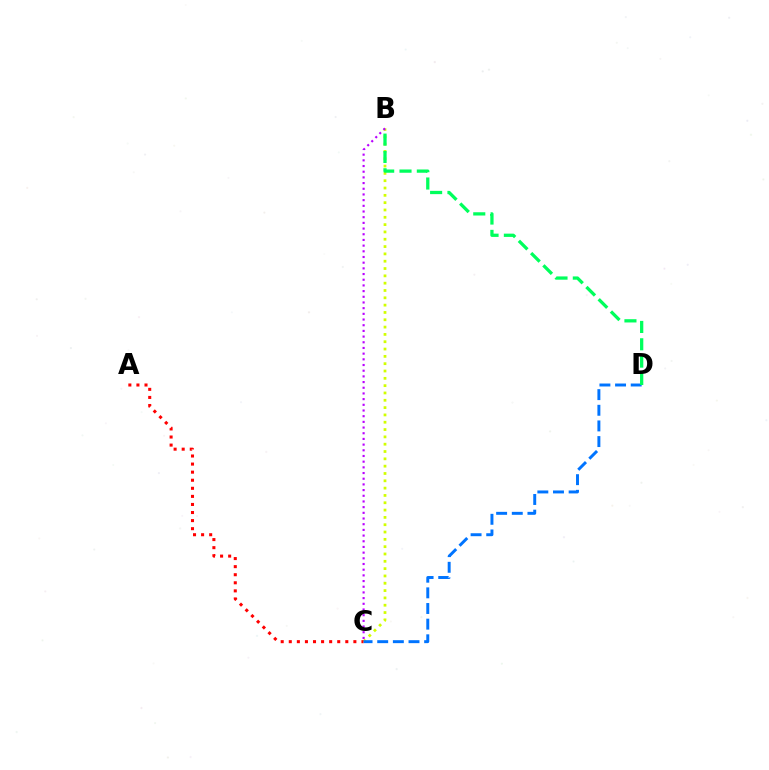{('B', 'C'): [{'color': '#d1ff00', 'line_style': 'dotted', 'thickness': 1.99}, {'color': '#b900ff', 'line_style': 'dotted', 'thickness': 1.54}], ('A', 'C'): [{'color': '#ff0000', 'line_style': 'dotted', 'thickness': 2.19}], ('C', 'D'): [{'color': '#0074ff', 'line_style': 'dashed', 'thickness': 2.13}], ('B', 'D'): [{'color': '#00ff5c', 'line_style': 'dashed', 'thickness': 2.35}]}